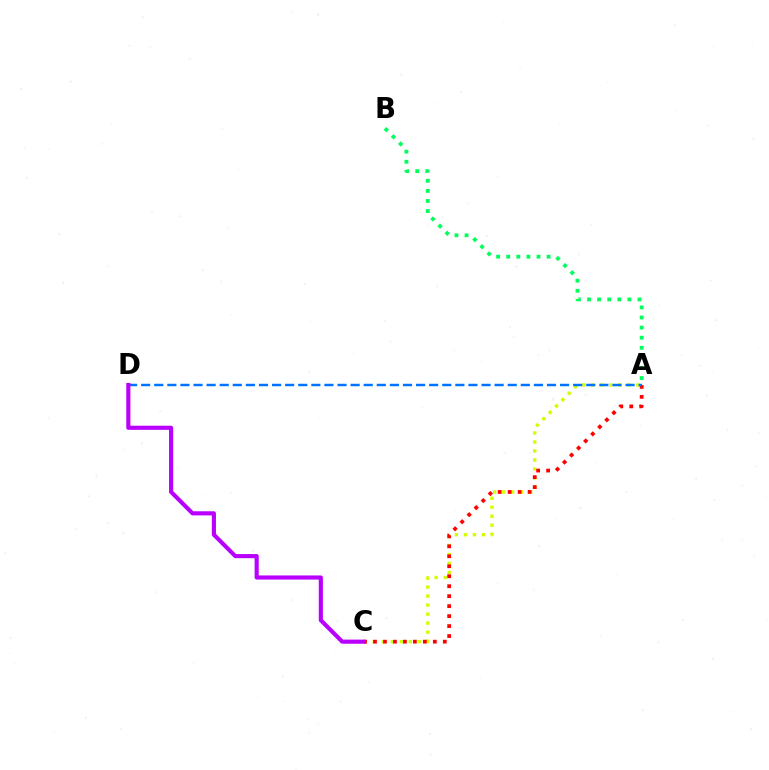{('A', 'B'): [{'color': '#00ff5c', 'line_style': 'dotted', 'thickness': 2.74}], ('A', 'C'): [{'color': '#d1ff00', 'line_style': 'dotted', 'thickness': 2.45}, {'color': '#ff0000', 'line_style': 'dotted', 'thickness': 2.71}], ('A', 'D'): [{'color': '#0074ff', 'line_style': 'dashed', 'thickness': 1.78}], ('C', 'D'): [{'color': '#b900ff', 'line_style': 'solid', 'thickness': 2.98}]}